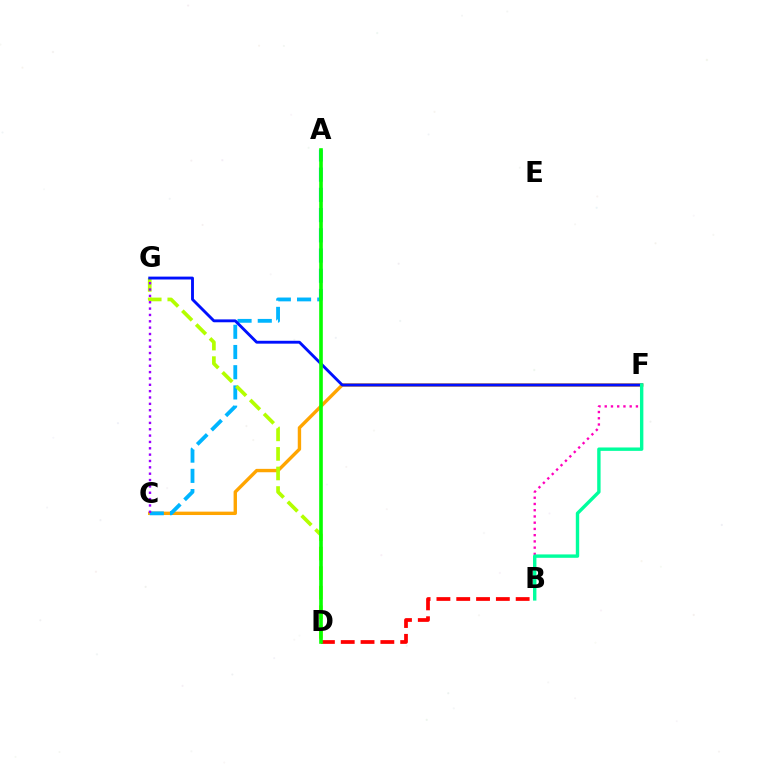{('B', 'D'): [{'color': '#ff0000', 'line_style': 'dashed', 'thickness': 2.69}], ('C', 'F'): [{'color': '#ffa500', 'line_style': 'solid', 'thickness': 2.43}], ('A', 'C'): [{'color': '#00b5ff', 'line_style': 'dashed', 'thickness': 2.75}], ('B', 'F'): [{'color': '#ff00bd', 'line_style': 'dotted', 'thickness': 1.7}, {'color': '#00ff9d', 'line_style': 'solid', 'thickness': 2.44}], ('D', 'G'): [{'color': '#b3ff00', 'line_style': 'dashed', 'thickness': 2.66}], ('F', 'G'): [{'color': '#0010ff', 'line_style': 'solid', 'thickness': 2.07}], ('C', 'G'): [{'color': '#9b00ff', 'line_style': 'dotted', 'thickness': 1.73}], ('A', 'D'): [{'color': '#08ff00', 'line_style': 'solid', 'thickness': 2.61}]}